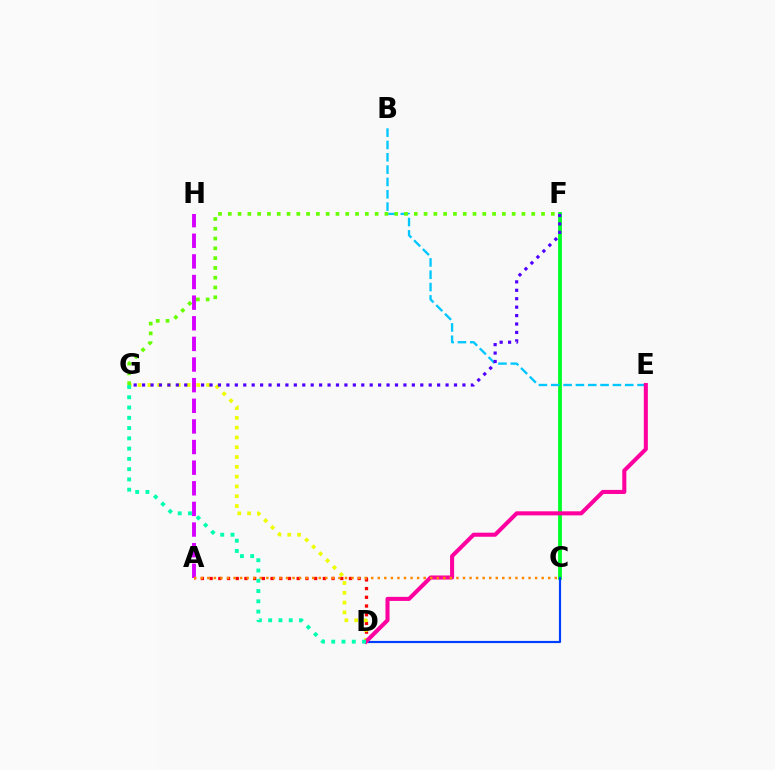{('C', 'F'): [{'color': '#00ff27', 'line_style': 'solid', 'thickness': 2.72}], ('B', 'E'): [{'color': '#00c7ff', 'line_style': 'dashed', 'thickness': 1.67}], ('A', 'D'): [{'color': '#ff0000', 'line_style': 'dotted', 'thickness': 2.37}], ('D', 'G'): [{'color': '#eeff00', 'line_style': 'dotted', 'thickness': 2.66}, {'color': '#00ffaf', 'line_style': 'dotted', 'thickness': 2.79}], ('F', 'G'): [{'color': '#4f00ff', 'line_style': 'dotted', 'thickness': 2.29}, {'color': '#66ff00', 'line_style': 'dotted', 'thickness': 2.66}], ('A', 'H'): [{'color': '#d600ff', 'line_style': 'dashed', 'thickness': 2.8}], ('C', 'D'): [{'color': '#003fff', 'line_style': 'solid', 'thickness': 1.57}], ('D', 'E'): [{'color': '#ff00a0', 'line_style': 'solid', 'thickness': 2.92}], ('A', 'C'): [{'color': '#ff8800', 'line_style': 'dotted', 'thickness': 1.78}]}